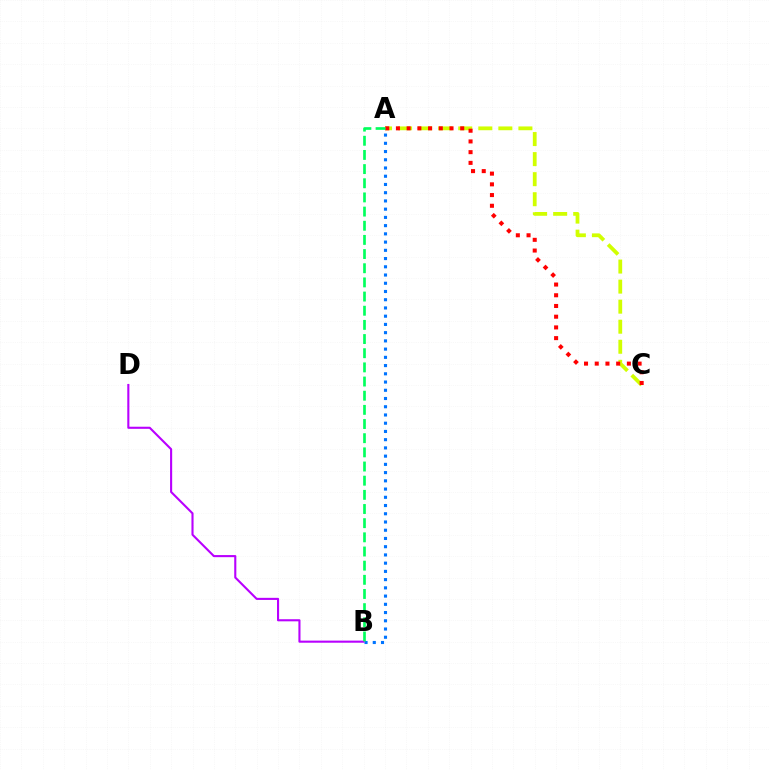{('A', 'C'): [{'color': '#d1ff00', 'line_style': 'dashed', 'thickness': 2.72}, {'color': '#ff0000', 'line_style': 'dotted', 'thickness': 2.91}], ('A', 'B'): [{'color': '#0074ff', 'line_style': 'dotted', 'thickness': 2.24}, {'color': '#00ff5c', 'line_style': 'dashed', 'thickness': 1.92}], ('B', 'D'): [{'color': '#b900ff', 'line_style': 'solid', 'thickness': 1.51}]}